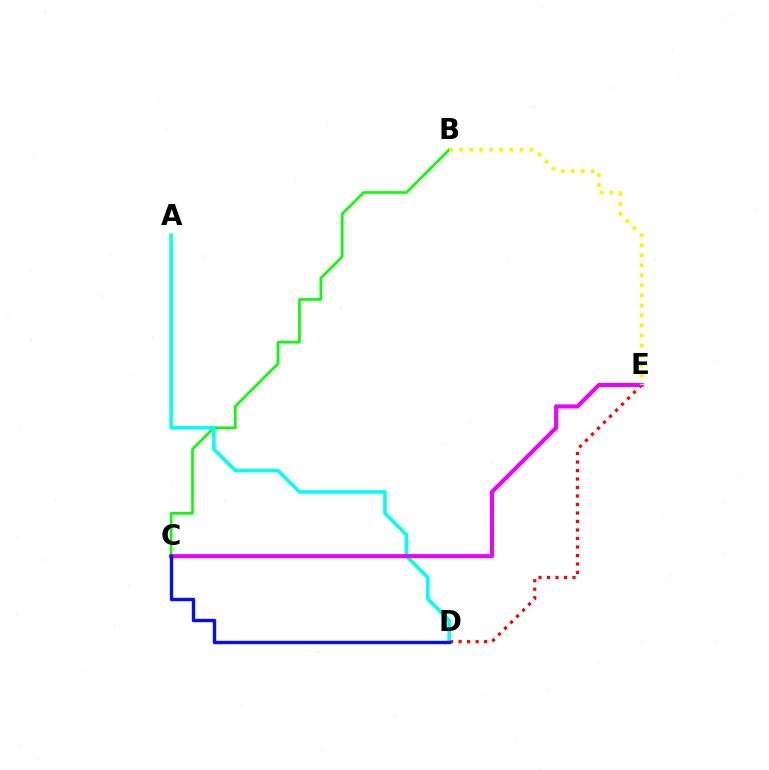{('D', 'E'): [{'color': '#ff0000', 'line_style': 'dotted', 'thickness': 2.31}], ('B', 'C'): [{'color': '#08ff00', 'line_style': 'solid', 'thickness': 1.9}], ('A', 'D'): [{'color': '#00fff6', 'line_style': 'solid', 'thickness': 2.56}], ('C', 'E'): [{'color': '#ee00ff', 'line_style': 'solid', 'thickness': 2.92}], ('B', 'E'): [{'color': '#fcf500', 'line_style': 'dotted', 'thickness': 2.73}], ('C', 'D'): [{'color': '#0010ff', 'line_style': 'solid', 'thickness': 2.43}]}